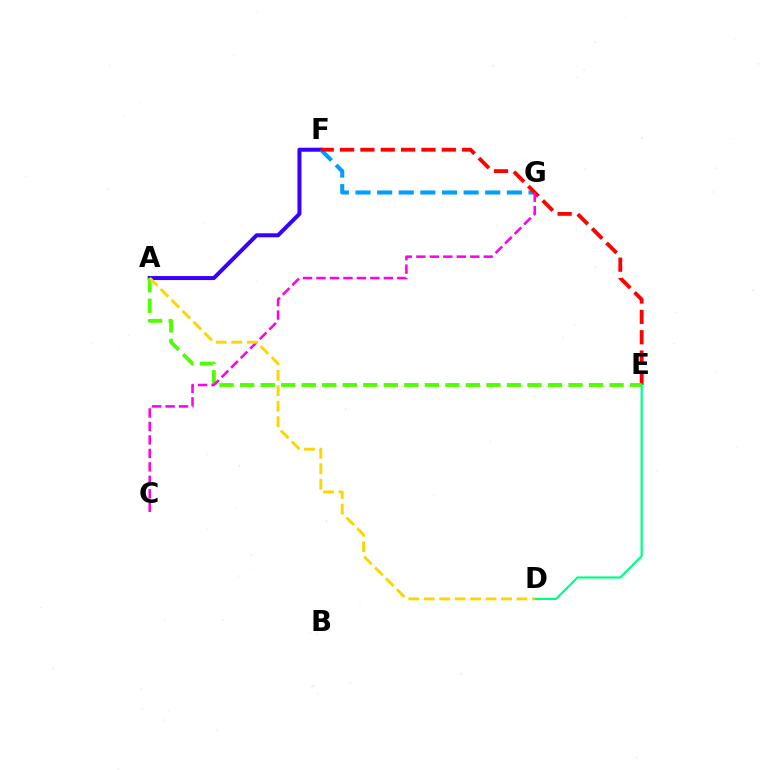{('A', 'F'): [{'color': '#3700ff', 'line_style': 'solid', 'thickness': 2.88}], ('F', 'G'): [{'color': '#009eff', 'line_style': 'dashed', 'thickness': 2.94}], ('E', 'F'): [{'color': '#ff0000', 'line_style': 'dashed', 'thickness': 2.76}], ('A', 'E'): [{'color': '#4fff00', 'line_style': 'dashed', 'thickness': 2.79}], ('C', 'G'): [{'color': '#ff00ed', 'line_style': 'dashed', 'thickness': 1.83}], ('D', 'E'): [{'color': '#00ff86', 'line_style': 'solid', 'thickness': 1.59}], ('A', 'D'): [{'color': '#ffd500', 'line_style': 'dashed', 'thickness': 2.1}]}